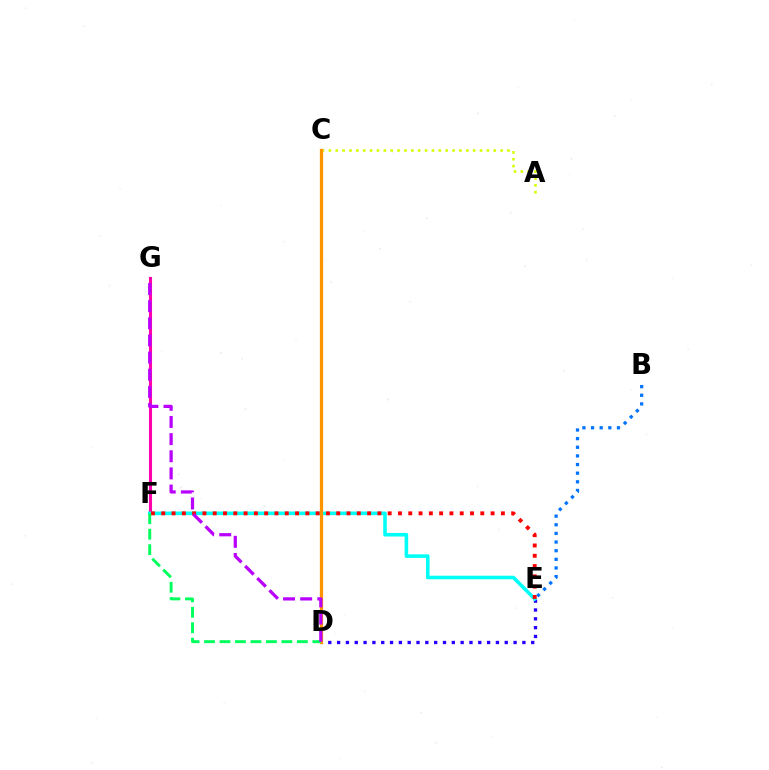{('D', 'E'): [{'color': '#2500ff', 'line_style': 'dotted', 'thickness': 2.4}], ('F', 'G'): [{'color': '#ff00ac', 'line_style': 'solid', 'thickness': 2.22}], ('C', 'D'): [{'color': '#3dff00', 'line_style': 'dotted', 'thickness': 1.82}, {'color': '#ff9400', 'line_style': 'solid', 'thickness': 2.34}], ('A', 'C'): [{'color': '#d1ff00', 'line_style': 'dotted', 'thickness': 1.87}], ('E', 'F'): [{'color': '#00fff6', 'line_style': 'solid', 'thickness': 2.58}, {'color': '#ff0000', 'line_style': 'dotted', 'thickness': 2.8}], ('D', 'F'): [{'color': '#00ff5c', 'line_style': 'dashed', 'thickness': 2.1}], ('B', 'E'): [{'color': '#0074ff', 'line_style': 'dotted', 'thickness': 2.35}], ('D', 'G'): [{'color': '#b900ff', 'line_style': 'dashed', 'thickness': 2.33}]}